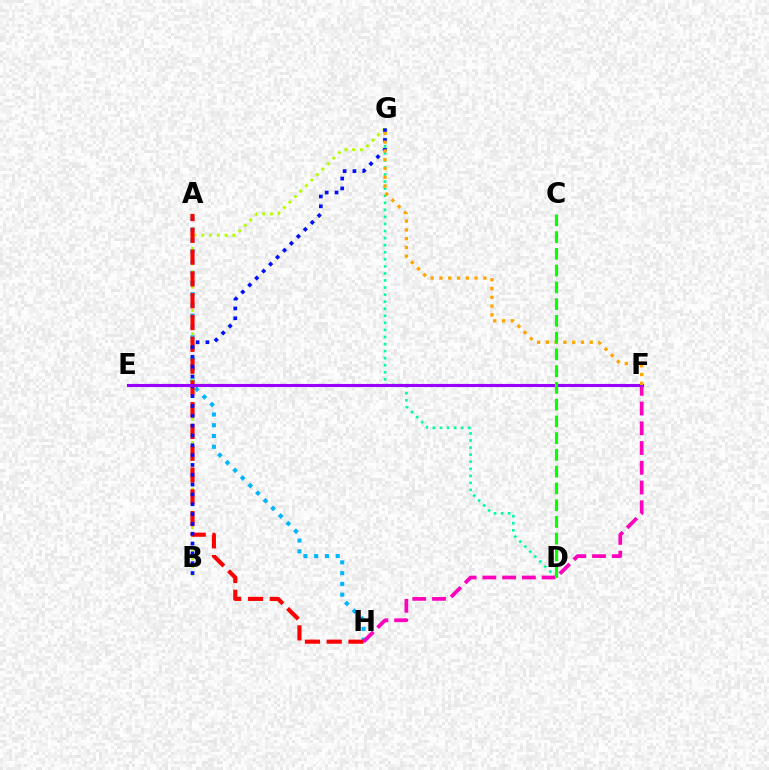{('D', 'G'): [{'color': '#00ff9d', 'line_style': 'dotted', 'thickness': 1.92}], ('A', 'H'): [{'color': '#00b5ff', 'line_style': 'dotted', 'thickness': 2.93}, {'color': '#ff0000', 'line_style': 'dashed', 'thickness': 2.96}], ('B', 'G'): [{'color': '#b3ff00', 'line_style': 'dotted', 'thickness': 2.11}, {'color': '#0010ff', 'line_style': 'dotted', 'thickness': 2.67}], ('F', 'H'): [{'color': '#ff00bd', 'line_style': 'dashed', 'thickness': 2.68}], ('E', 'F'): [{'color': '#9b00ff', 'line_style': 'solid', 'thickness': 2.25}], ('F', 'G'): [{'color': '#ffa500', 'line_style': 'dotted', 'thickness': 2.39}], ('C', 'D'): [{'color': '#08ff00', 'line_style': 'dashed', 'thickness': 2.28}]}